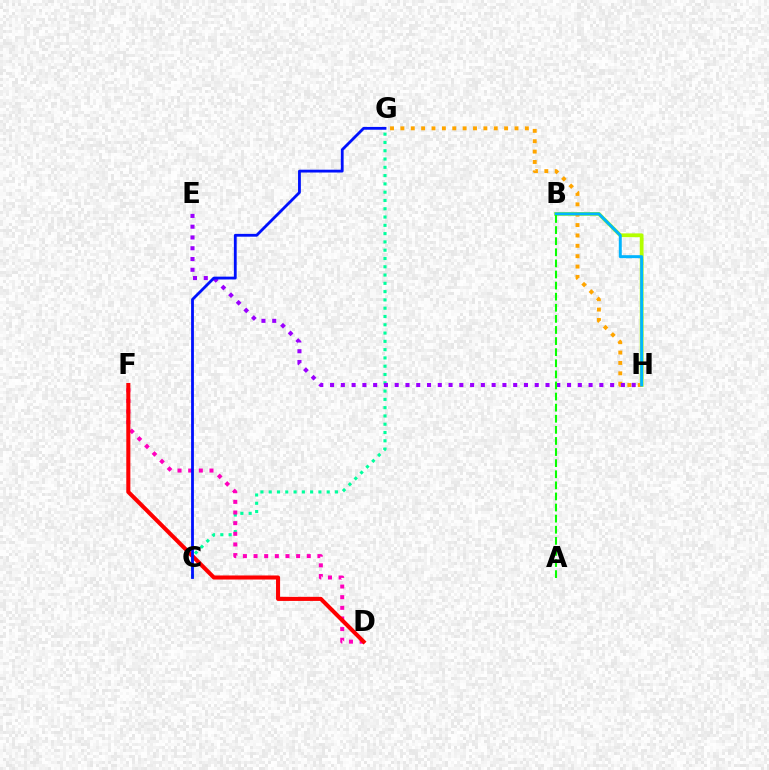{('B', 'H'): [{'color': '#b3ff00', 'line_style': 'solid', 'thickness': 2.72}, {'color': '#00b5ff', 'line_style': 'solid', 'thickness': 2.14}], ('C', 'G'): [{'color': '#00ff9d', 'line_style': 'dotted', 'thickness': 2.25}, {'color': '#0010ff', 'line_style': 'solid', 'thickness': 2.03}], ('D', 'F'): [{'color': '#ff00bd', 'line_style': 'dotted', 'thickness': 2.89}, {'color': '#ff0000', 'line_style': 'solid', 'thickness': 2.92}], ('G', 'H'): [{'color': '#ffa500', 'line_style': 'dotted', 'thickness': 2.82}], ('E', 'H'): [{'color': '#9b00ff', 'line_style': 'dotted', 'thickness': 2.93}], ('A', 'B'): [{'color': '#08ff00', 'line_style': 'dashed', 'thickness': 1.51}]}